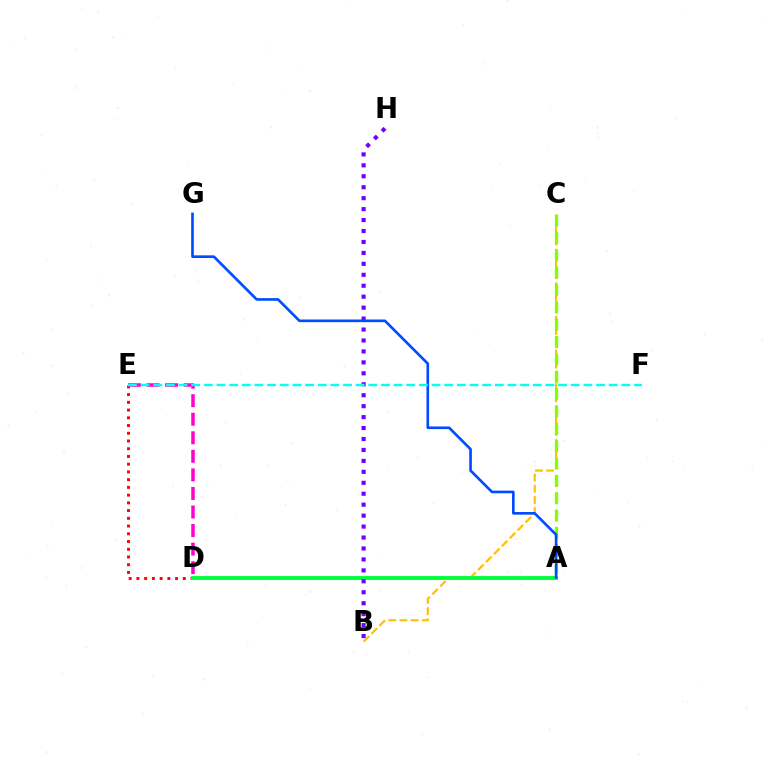{('D', 'E'): [{'color': '#ff0000', 'line_style': 'dotted', 'thickness': 2.1}, {'color': '#ff00cf', 'line_style': 'dashed', 'thickness': 2.52}], ('B', 'C'): [{'color': '#ffbd00', 'line_style': 'dashed', 'thickness': 1.52}], ('A', 'C'): [{'color': '#84ff00', 'line_style': 'dashed', 'thickness': 2.36}], ('A', 'D'): [{'color': '#00ff39', 'line_style': 'solid', 'thickness': 2.78}], ('B', 'H'): [{'color': '#7200ff', 'line_style': 'dotted', 'thickness': 2.97}], ('A', 'G'): [{'color': '#004bff', 'line_style': 'solid', 'thickness': 1.9}], ('E', 'F'): [{'color': '#00fff6', 'line_style': 'dashed', 'thickness': 1.72}]}